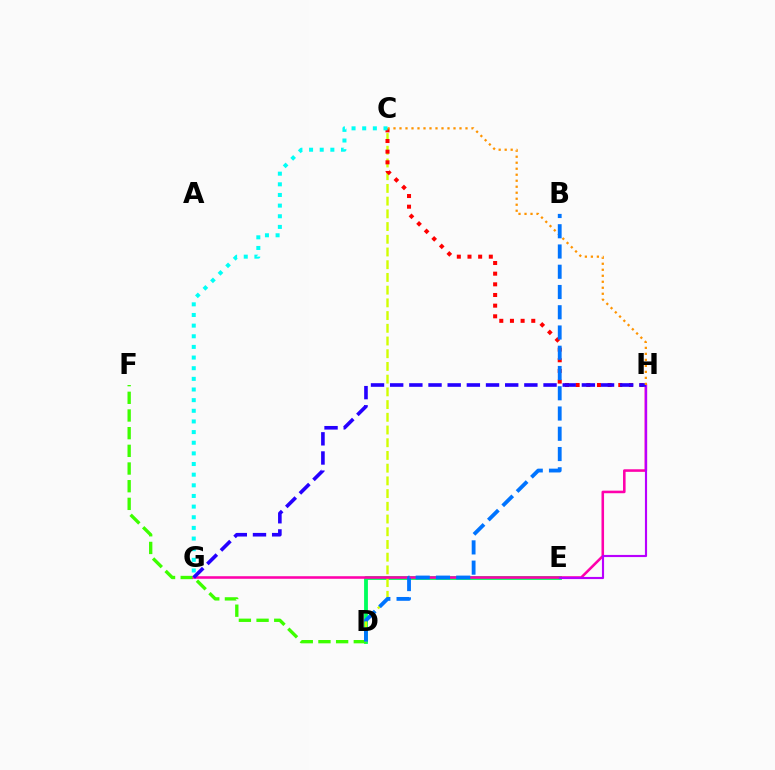{('D', 'E'): [{'color': '#00ff5c', 'line_style': 'solid', 'thickness': 2.75}], ('D', 'F'): [{'color': '#3dff00', 'line_style': 'dashed', 'thickness': 2.4}], ('C', 'D'): [{'color': '#d1ff00', 'line_style': 'dashed', 'thickness': 1.73}], ('C', 'H'): [{'color': '#ff0000', 'line_style': 'dotted', 'thickness': 2.9}, {'color': '#ff9400', 'line_style': 'dotted', 'thickness': 1.63}], ('G', 'H'): [{'color': '#ff00ac', 'line_style': 'solid', 'thickness': 1.85}, {'color': '#2500ff', 'line_style': 'dashed', 'thickness': 2.6}], ('E', 'H'): [{'color': '#b900ff', 'line_style': 'solid', 'thickness': 1.55}], ('B', 'D'): [{'color': '#0074ff', 'line_style': 'dashed', 'thickness': 2.75}], ('C', 'G'): [{'color': '#00fff6', 'line_style': 'dotted', 'thickness': 2.89}]}